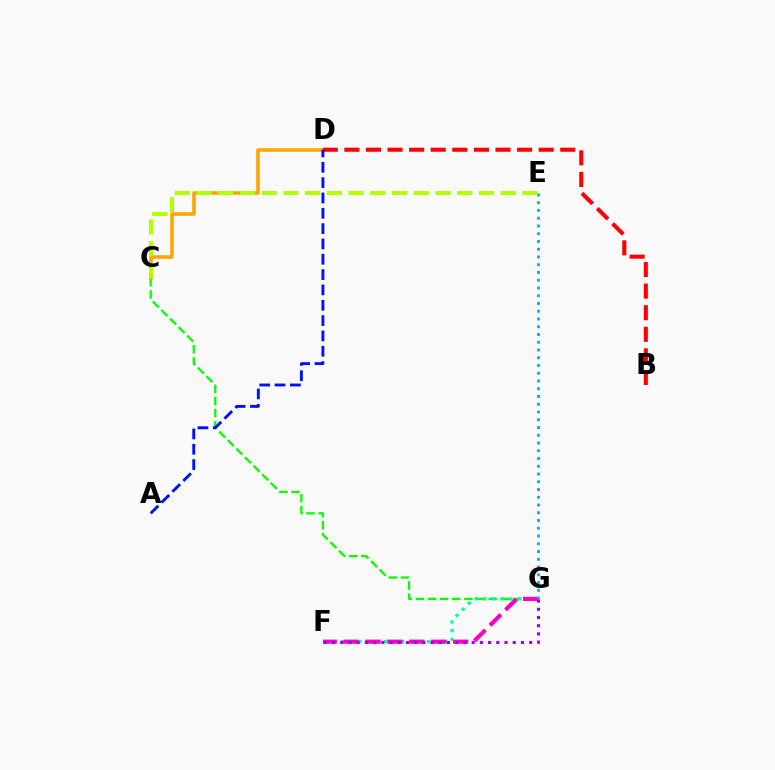{('C', 'G'): [{'color': '#08ff00', 'line_style': 'dashed', 'thickness': 1.65}], ('F', 'G'): [{'color': '#00ff9d', 'line_style': 'dotted', 'thickness': 2.35}, {'color': '#ff00bd', 'line_style': 'dashed', 'thickness': 2.97}, {'color': '#9b00ff', 'line_style': 'dotted', 'thickness': 2.23}], ('E', 'G'): [{'color': '#00b5ff', 'line_style': 'dotted', 'thickness': 2.11}], ('C', 'D'): [{'color': '#ffa500', 'line_style': 'solid', 'thickness': 2.57}], ('C', 'E'): [{'color': '#b3ff00', 'line_style': 'dashed', 'thickness': 2.95}], ('B', 'D'): [{'color': '#ff0000', 'line_style': 'dashed', 'thickness': 2.93}], ('A', 'D'): [{'color': '#0010ff', 'line_style': 'dashed', 'thickness': 2.08}]}